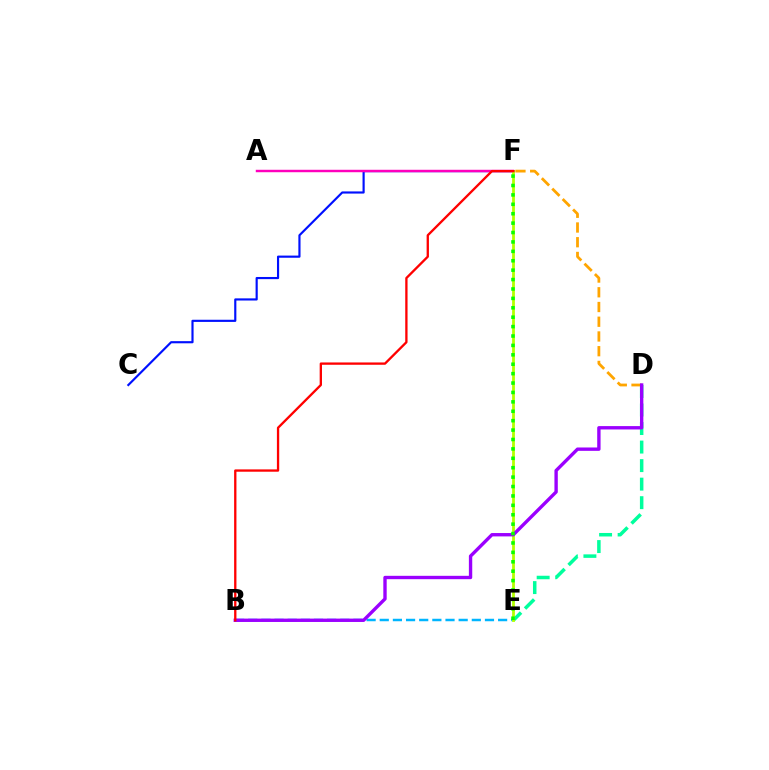{('D', 'E'): [{'color': '#00ff9d', 'line_style': 'dashed', 'thickness': 2.52}], ('B', 'E'): [{'color': '#00b5ff', 'line_style': 'dashed', 'thickness': 1.79}], ('D', 'F'): [{'color': '#ffa500', 'line_style': 'dashed', 'thickness': 2.0}], ('C', 'F'): [{'color': '#0010ff', 'line_style': 'solid', 'thickness': 1.55}], ('A', 'F'): [{'color': '#ff00bd', 'line_style': 'solid', 'thickness': 1.76}], ('E', 'F'): [{'color': '#b3ff00', 'line_style': 'solid', 'thickness': 2.01}, {'color': '#08ff00', 'line_style': 'dotted', 'thickness': 2.56}], ('B', 'D'): [{'color': '#9b00ff', 'line_style': 'solid', 'thickness': 2.42}], ('B', 'F'): [{'color': '#ff0000', 'line_style': 'solid', 'thickness': 1.67}]}